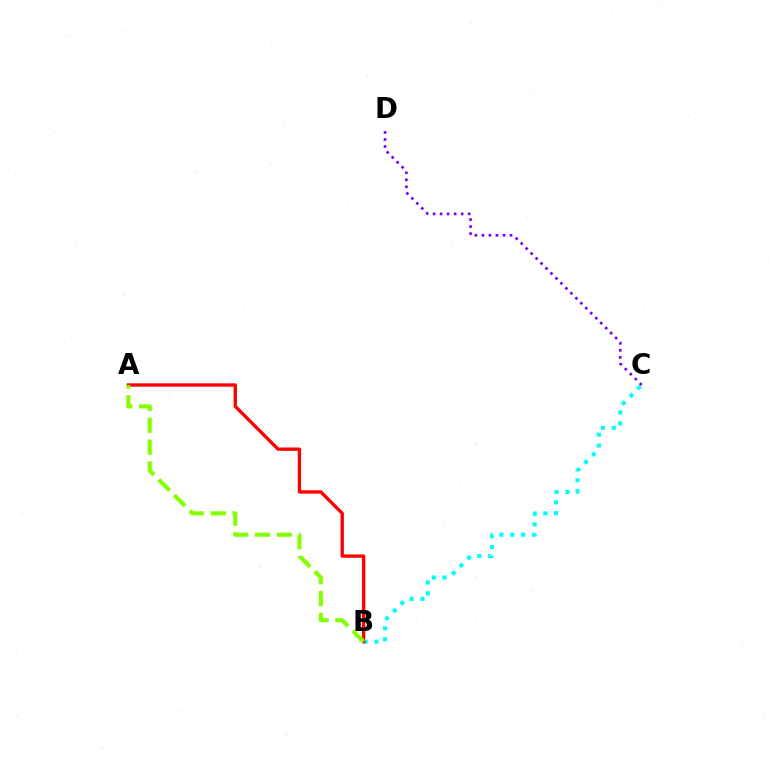{('B', 'C'): [{'color': '#00fff6', 'line_style': 'dotted', 'thickness': 2.96}], ('A', 'B'): [{'color': '#ff0000', 'line_style': 'solid', 'thickness': 2.4}, {'color': '#84ff00', 'line_style': 'dashed', 'thickness': 2.98}], ('C', 'D'): [{'color': '#7200ff', 'line_style': 'dotted', 'thickness': 1.91}]}